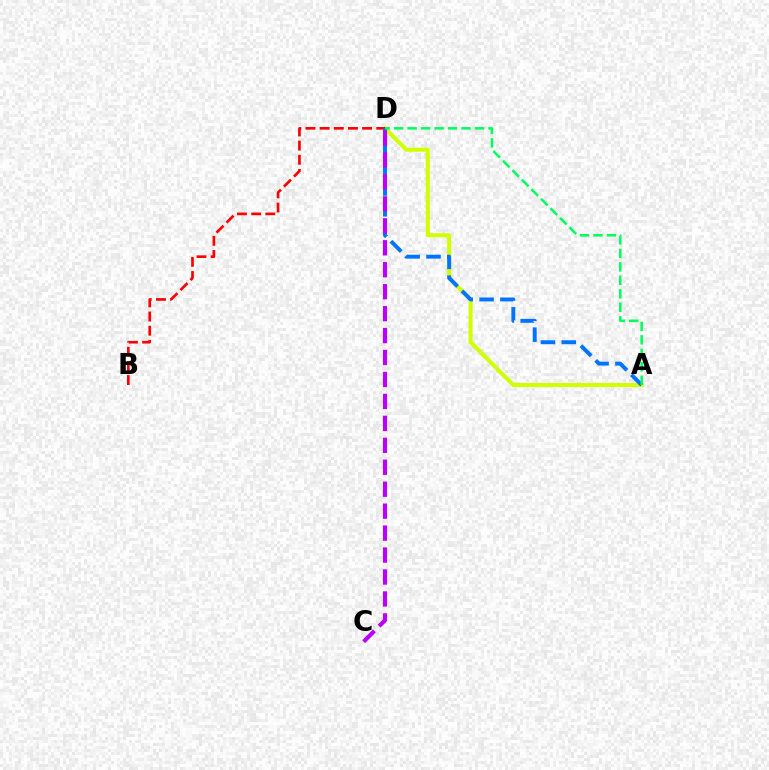{('A', 'D'): [{'color': '#d1ff00', 'line_style': 'solid', 'thickness': 2.92}, {'color': '#0074ff', 'line_style': 'dashed', 'thickness': 2.83}, {'color': '#00ff5c', 'line_style': 'dashed', 'thickness': 1.83}], ('B', 'D'): [{'color': '#ff0000', 'line_style': 'dashed', 'thickness': 1.92}], ('C', 'D'): [{'color': '#b900ff', 'line_style': 'dashed', 'thickness': 2.98}]}